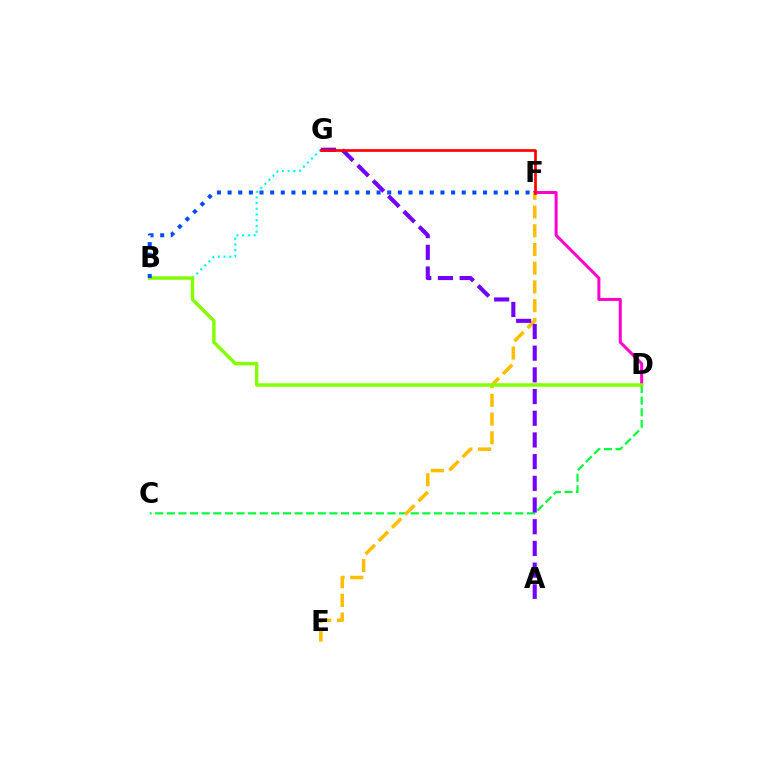{('C', 'D'): [{'color': '#00ff39', 'line_style': 'dashed', 'thickness': 1.58}], ('D', 'F'): [{'color': '#ff00cf', 'line_style': 'solid', 'thickness': 2.16}], ('E', 'F'): [{'color': '#ffbd00', 'line_style': 'dashed', 'thickness': 2.54}], ('B', 'G'): [{'color': '#00fff6', 'line_style': 'dotted', 'thickness': 1.55}], ('B', 'D'): [{'color': '#84ff00', 'line_style': 'solid', 'thickness': 2.49}], ('A', 'G'): [{'color': '#7200ff', 'line_style': 'dashed', 'thickness': 2.95}], ('F', 'G'): [{'color': '#ff0000', 'line_style': 'solid', 'thickness': 1.93}], ('B', 'F'): [{'color': '#004bff', 'line_style': 'dotted', 'thickness': 2.89}]}